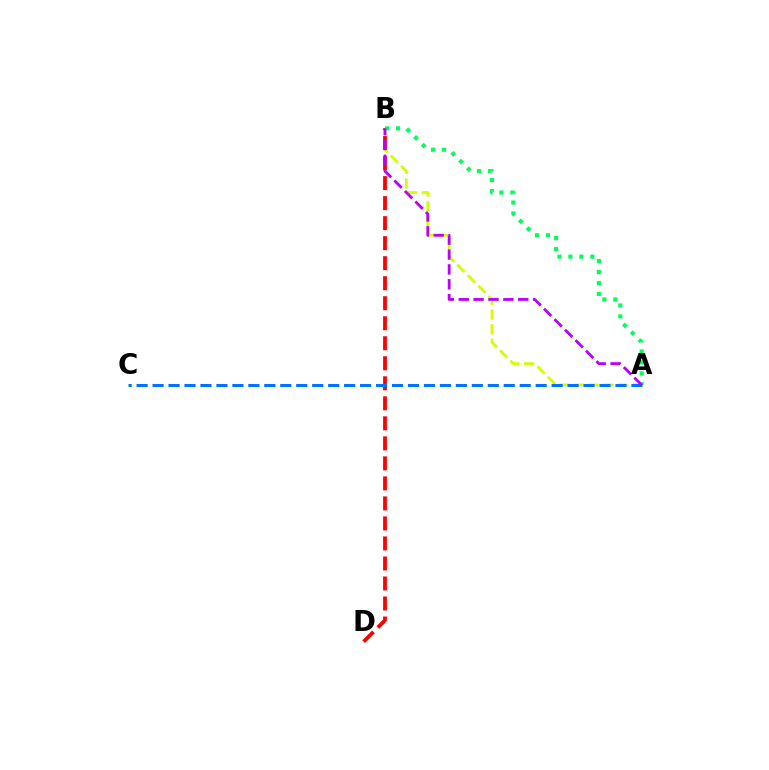{('A', 'B'): [{'color': '#d1ff00', 'line_style': 'dashed', 'thickness': 2.0}, {'color': '#00ff5c', 'line_style': 'dotted', 'thickness': 2.98}, {'color': '#b900ff', 'line_style': 'dashed', 'thickness': 2.02}], ('B', 'D'): [{'color': '#ff0000', 'line_style': 'dashed', 'thickness': 2.72}], ('A', 'C'): [{'color': '#0074ff', 'line_style': 'dashed', 'thickness': 2.17}]}